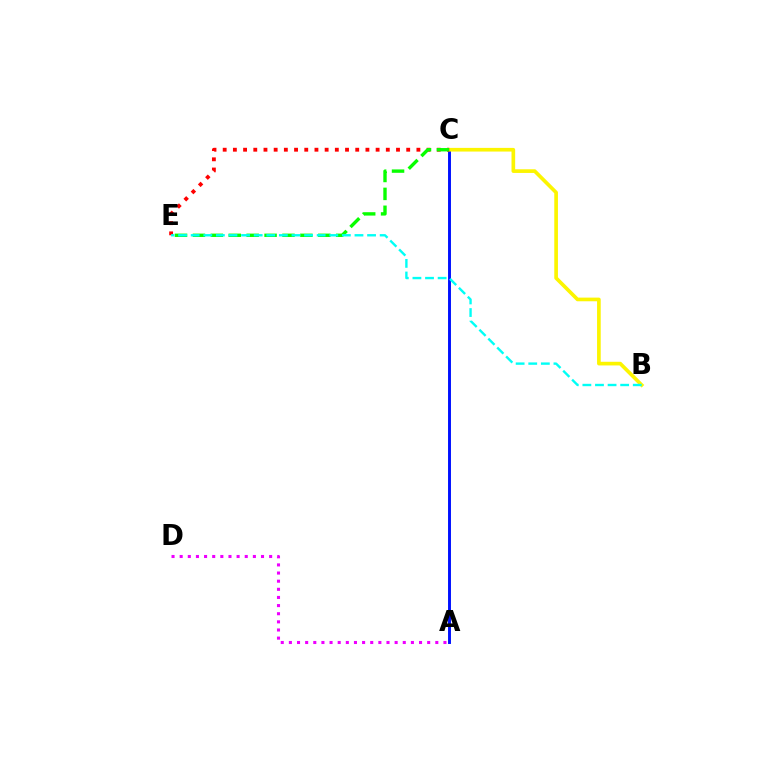{('A', 'C'): [{'color': '#0010ff', 'line_style': 'solid', 'thickness': 2.11}], ('B', 'C'): [{'color': '#fcf500', 'line_style': 'solid', 'thickness': 2.64}], ('C', 'E'): [{'color': '#ff0000', 'line_style': 'dotted', 'thickness': 2.77}, {'color': '#08ff00', 'line_style': 'dashed', 'thickness': 2.43}], ('A', 'D'): [{'color': '#ee00ff', 'line_style': 'dotted', 'thickness': 2.21}], ('B', 'E'): [{'color': '#00fff6', 'line_style': 'dashed', 'thickness': 1.71}]}